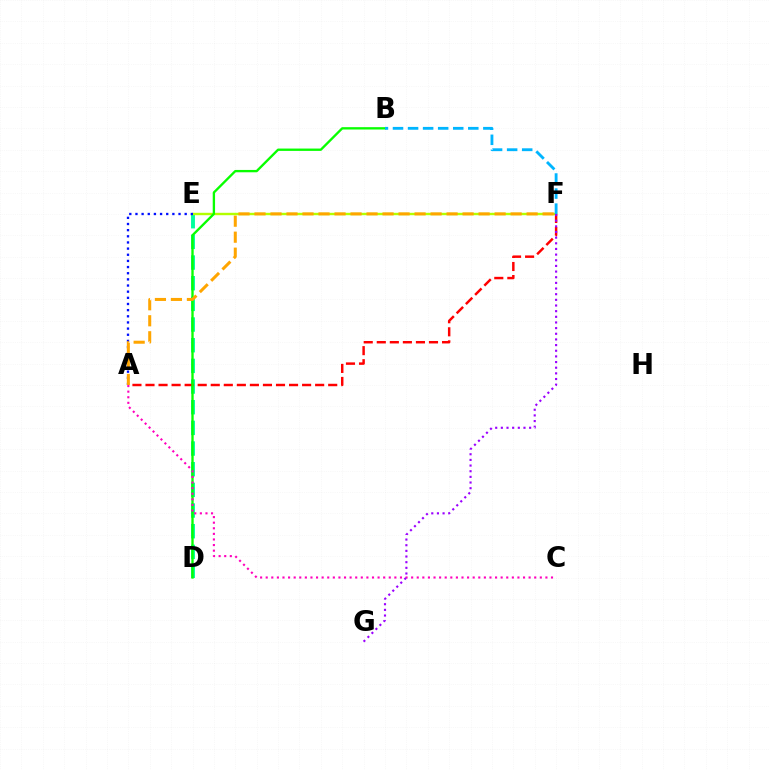{('D', 'E'): [{'color': '#00ff9d', 'line_style': 'dashed', 'thickness': 2.81}], ('E', 'F'): [{'color': '#b3ff00', 'line_style': 'solid', 'thickness': 1.73}], ('A', 'F'): [{'color': '#ff0000', 'line_style': 'dashed', 'thickness': 1.77}, {'color': '#ffa500', 'line_style': 'dashed', 'thickness': 2.17}], ('B', 'D'): [{'color': '#08ff00', 'line_style': 'solid', 'thickness': 1.69}], ('A', 'E'): [{'color': '#0010ff', 'line_style': 'dotted', 'thickness': 1.67}], ('A', 'C'): [{'color': '#ff00bd', 'line_style': 'dotted', 'thickness': 1.52}], ('B', 'F'): [{'color': '#00b5ff', 'line_style': 'dashed', 'thickness': 2.05}], ('F', 'G'): [{'color': '#9b00ff', 'line_style': 'dotted', 'thickness': 1.54}]}